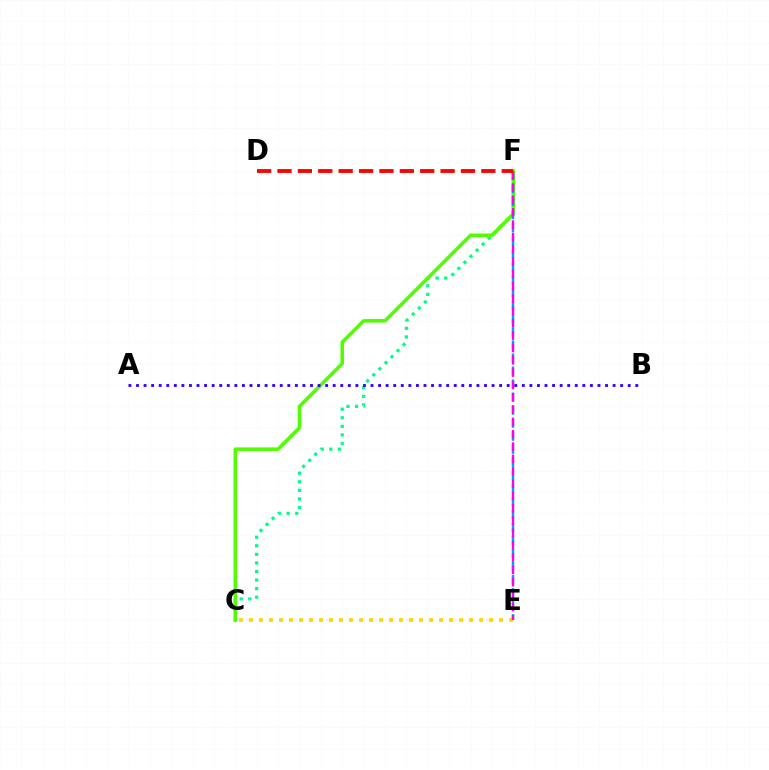{('C', 'F'): [{'color': '#00ff86', 'line_style': 'dotted', 'thickness': 2.33}, {'color': '#4fff00', 'line_style': 'solid', 'thickness': 2.54}], ('C', 'E'): [{'color': '#ffd500', 'line_style': 'dotted', 'thickness': 2.72}], ('E', 'F'): [{'color': '#009eff', 'line_style': 'dashed', 'thickness': 1.77}, {'color': '#ff00ed', 'line_style': 'dashed', 'thickness': 1.68}], ('A', 'B'): [{'color': '#3700ff', 'line_style': 'dotted', 'thickness': 2.06}], ('D', 'F'): [{'color': '#ff0000', 'line_style': 'dashed', 'thickness': 2.77}]}